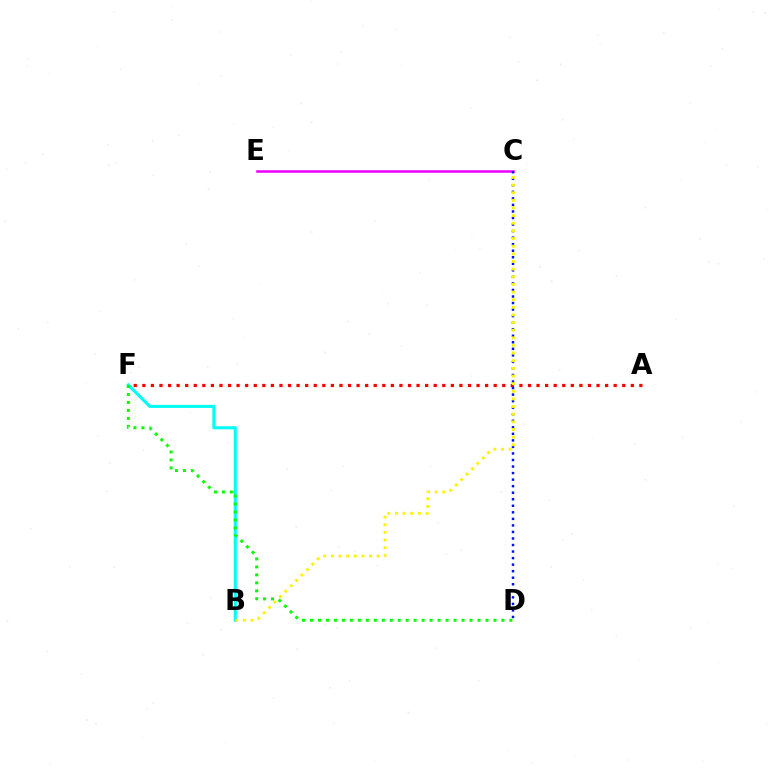{('C', 'E'): [{'color': '#ee00ff', 'line_style': 'solid', 'thickness': 1.82}], ('A', 'F'): [{'color': '#ff0000', 'line_style': 'dotted', 'thickness': 2.33}], ('B', 'F'): [{'color': '#00fff6', 'line_style': 'solid', 'thickness': 2.23}], ('D', 'F'): [{'color': '#08ff00', 'line_style': 'dotted', 'thickness': 2.17}], ('C', 'D'): [{'color': '#0010ff', 'line_style': 'dotted', 'thickness': 1.78}], ('B', 'C'): [{'color': '#fcf500', 'line_style': 'dotted', 'thickness': 2.08}]}